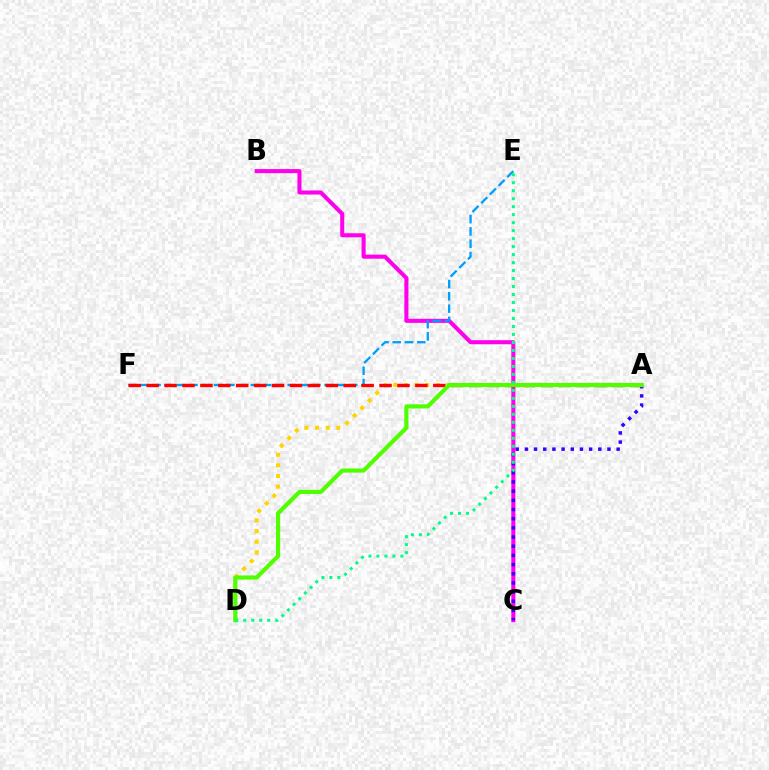{('A', 'D'): [{'color': '#ffd500', 'line_style': 'dotted', 'thickness': 2.9}, {'color': '#4fff00', 'line_style': 'solid', 'thickness': 2.99}], ('B', 'C'): [{'color': '#ff00ed', 'line_style': 'solid', 'thickness': 2.93}], ('E', 'F'): [{'color': '#009eff', 'line_style': 'dashed', 'thickness': 1.67}], ('A', 'C'): [{'color': '#3700ff', 'line_style': 'dotted', 'thickness': 2.49}], ('A', 'F'): [{'color': '#ff0000', 'line_style': 'dashed', 'thickness': 2.43}], ('D', 'E'): [{'color': '#00ff86', 'line_style': 'dotted', 'thickness': 2.17}]}